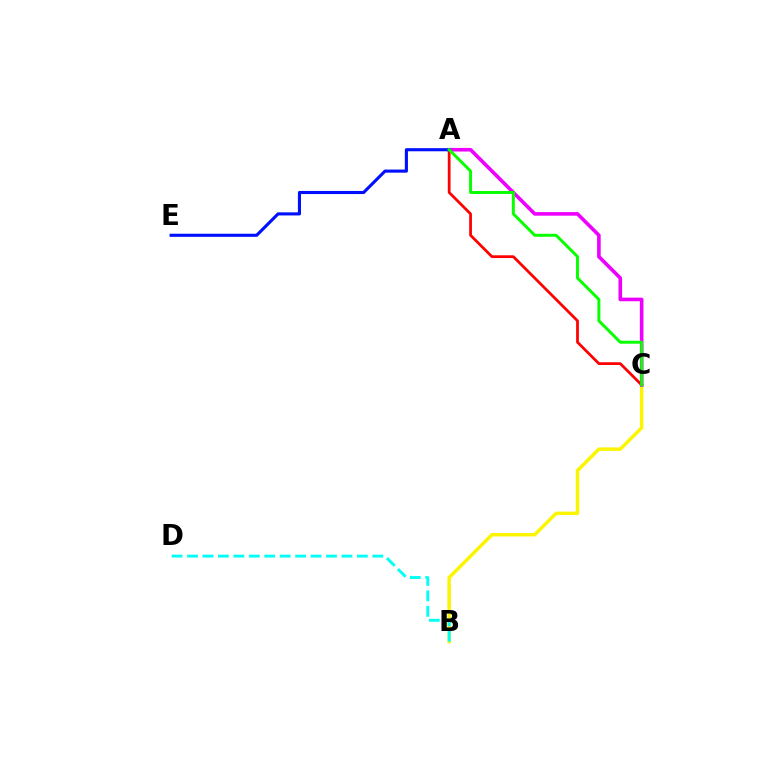{('B', 'C'): [{'color': '#fcf500', 'line_style': 'solid', 'thickness': 2.49}], ('B', 'D'): [{'color': '#00fff6', 'line_style': 'dashed', 'thickness': 2.1}], ('A', 'C'): [{'color': '#ff0000', 'line_style': 'solid', 'thickness': 1.99}, {'color': '#ee00ff', 'line_style': 'solid', 'thickness': 2.6}, {'color': '#08ff00', 'line_style': 'solid', 'thickness': 2.13}], ('A', 'E'): [{'color': '#0010ff', 'line_style': 'solid', 'thickness': 2.24}]}